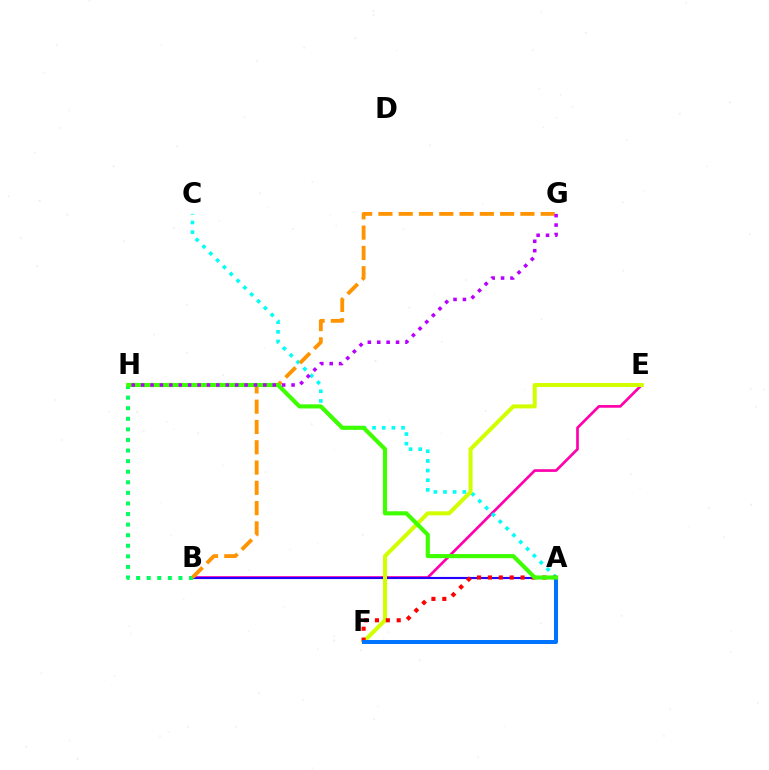{('B', 'E'): [{'color': '#ff00ac', 'line_style': 'solid', 'thickness': 1.94}], ('A', 'C'): [{'color': '#00fff6', 'line_style': 'dotted', 'thickness': 2.62}], ('A', 'B'): [{'color': '#2500ff', 'line_style': 'solid', 'thickness': 1.54}], ('E', 'F'): [{'color': '#d1ff00', 'line_style': 'solid', 'thickness': 2.89}], ('A', 'F'): [{'color': '#ff0000', 'line_style': 'dotted', 'thickness': 2.96}, {'color': '#0074ff', 'line_style': 'solid', 'thickness': 2.86}], ('B', 'H'): [{'color': '#00ff5c', 'line_style': 'dotted', 'thickness': 2.87}], ('B', 'G'): [{'color': '#ff9400', 'line_style': 'dashed', 'thickness': 2.76}], ('A', 'H'): [{'color': '#3dff00', 'line_style': 'solid', 'thickness': 2.97}], ('G', 'H'): [{'color': '#b900ff', 'line_style': 'dotted', 'thickness': 2.55}]}